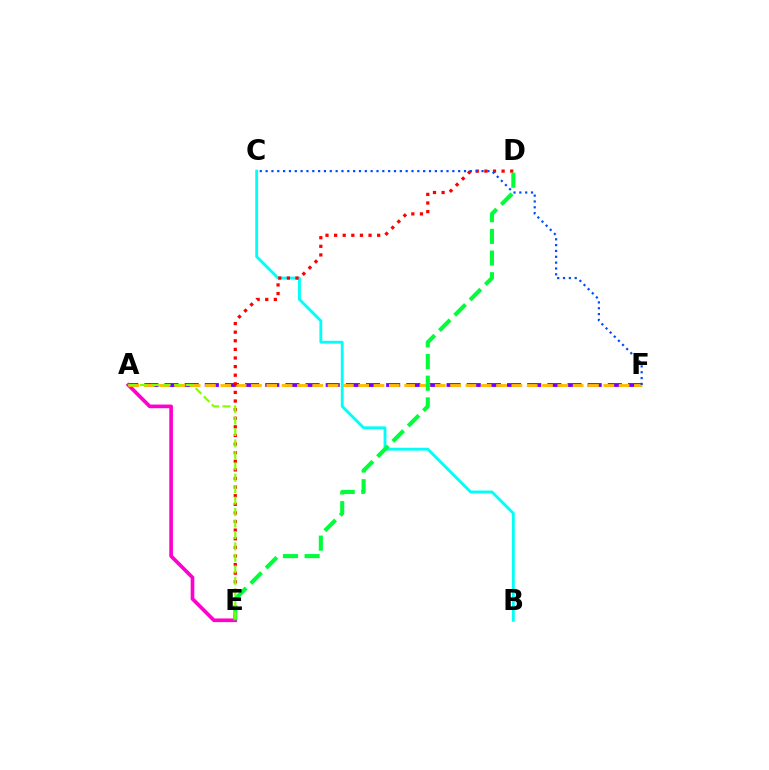{('A', 'F'): [{'color': '#7200ff', 'line_style': 'dashed', 'thickness': 2.74}, {'color': '#ffbd00', 'line_style': 'dashed', 'thickness': 2.08}], ('B', 'C'): [{'color': '#00fff6', 'line_style': 'solid', 'thickness': 2.05}], ('A', 'E'): [{'color': '#ff00cf', 'line_style': 'solid', 'thickness': 2.64}, {'color': '#84ff00', 'line_style': 'dashed', 'thickness': 1.56}], ('D', 'E'): [{'color': '#ff0000', 'line_style': 'dotted', 'thickness': 2.34}, {'color': '#00ff39', 'line_style': 'dashed', 'thickness': 2.94}], ('C', 'F'): [{'color': '#004bff', 'line_style': 'dotted', 'thickness': 1.59}]}